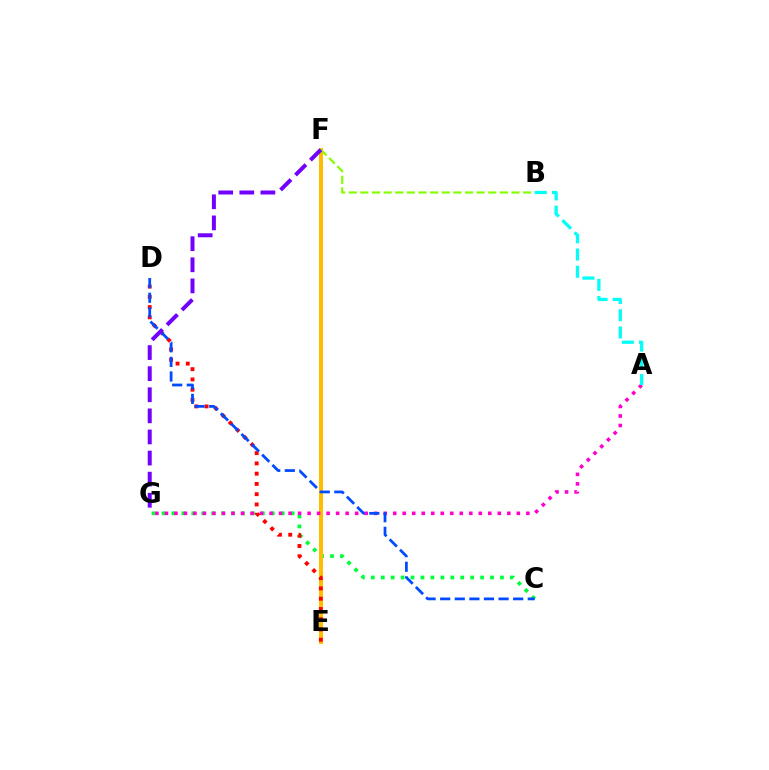{('C', 'G'): [{'color': '#00ff39', 'line_style': 'dotted', 'thickness': 2.7}], ('E', 'F'): [{'color': '#ffbd00', 'line_style': 'solid', 'thickness': 2.89}], ('A', 'G'): [{'color': '#ff00cf', 'line_style': 'dotted', 'thickness': 2.58}], ('B', 'F'): [{'color': '#84ff00', 'line_style': 'dashed', 'thickness': 1.58}], ('A', 'B'): [{'color': '#00fff6', 'line_style': 'dashed', 'thickness': 2.34}], ('D', 'E'): [{'color': '#ff0000', 'line_style': 'dotted', 'thickness': 2.79}], ('C', 'D'): [{'color': '#004bff', 'line_style': 'dashed', 'thickness': 1.98}], ('F', 'G'): [{'color': '#7200ff', 'line_style': 'dashed', 'thickness': 2.87}]}